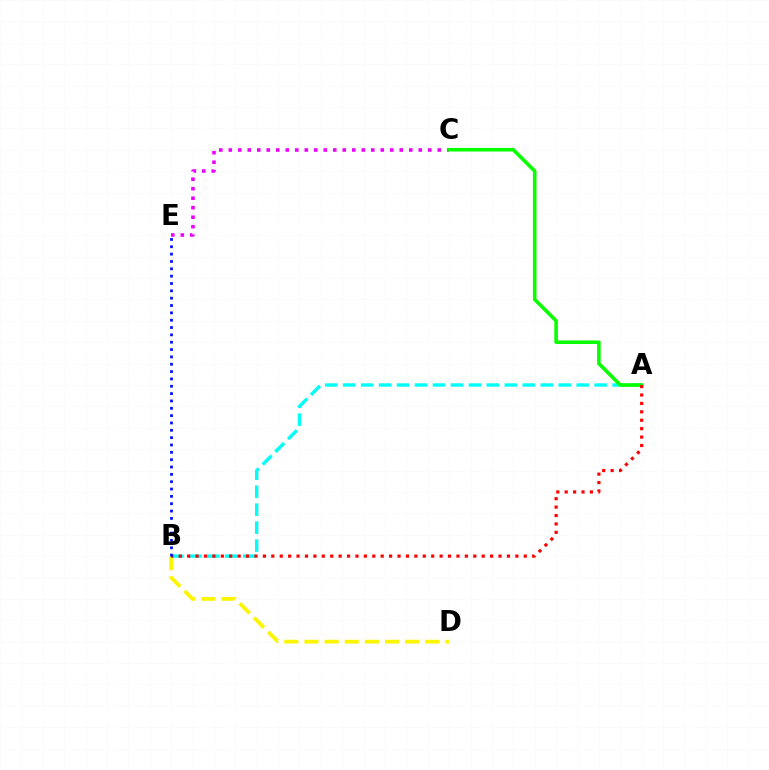{('B', 'D'): [{'color': '#fcf500', 'line_style': 'dashed', 'thickness': 2.74}], ('C', 'E'): [{'color': '#ee00ff', 'line_style': 'dotted', 'thickness': 2.58}], ('A', 'B'): [{'color': '#00fff6', 'line_style': 'dashed', 'thickness': 2.44}, {'color': '#ff0000', 'line_style': 'dotted', 'thickness': 2.29}], ('A', 'C'): [{'color': '#08ff00', 'line_style': 'solid', 'thickness': 2.58}], ('B', 'E'): [{'color': '#0010ff', 'line_style': 'dotted', 'thickness': 1.99}]}